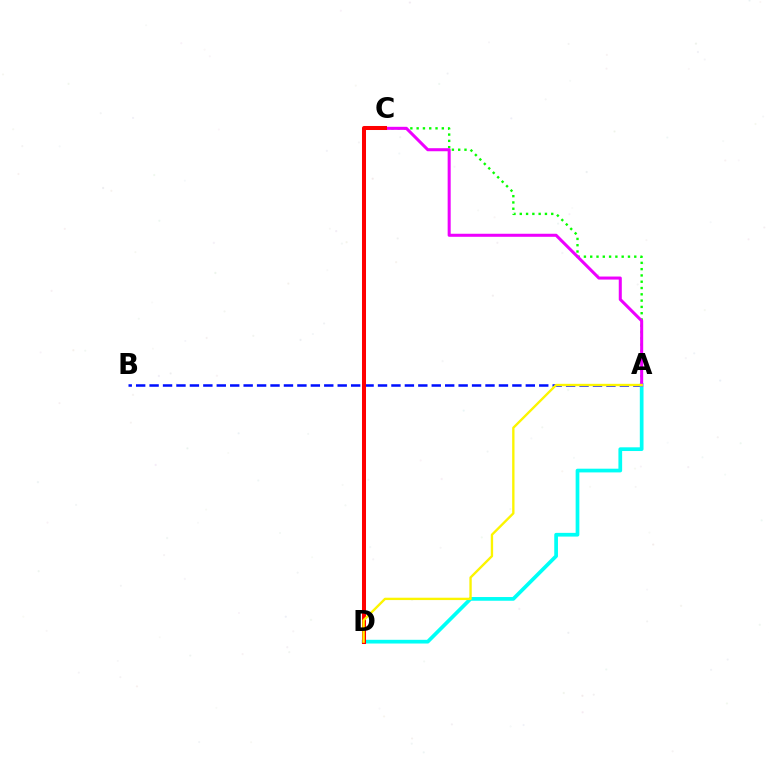{('A', 'B'): [{'color': '#0010ff', 'line_style': 'dashed', 'thickness': 1.83}], ('A', 'C'): [{'color': '#08ff00', 'line_style': 'dotted', 'thickness': 1.71}, {'color': '#ee00ff', 'line_style': 'solid', 'thickness': 2.19}], ('A', 'D'): [{'color': '#00fff6', 'line_style': 'solid', 'thickness': 2.68}, {'color': '#fcf500', 'line_style': 'solid', 'thickness': 1.69}], ('C', 'D'): [{'color': '#ff0000', 'line_style': 'solid', 'thickness': 2.9}]}